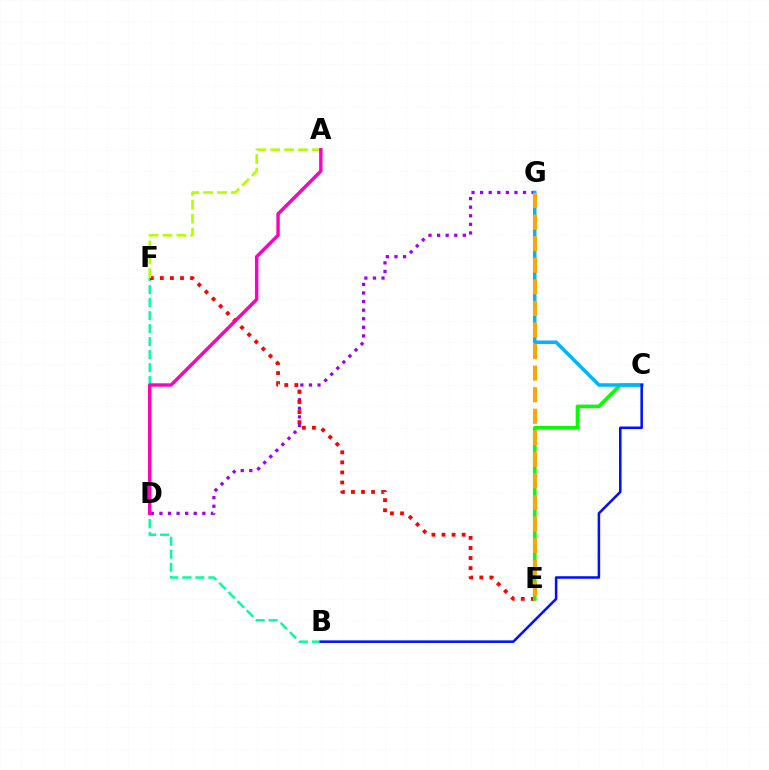{('B', 'F'): [{'color': '#00ff9d', 'line_style': 'dashed', 'thickness': 1.77}], ('D', 'G'): [{'color': '#9b00ff', 'line_style': 'dotted', 'thickness': 2.33}], ('E', 'F'): [{'color': '#ff0000', 'line_style': 'dotted', 'thickness': 2.74}], ('A', 'F'): [{'color': '#b3ff00', 'line_style': 'dashed', 'thickness': 1.89}], ('C', 'E'): [{'color': '#08ff00', 'line_style': 'solid', 'thickness': 2.61}], ('C', 'G'): [{'color': '#00b5ff', 'line_style': 'solid', 'thickness': 2.52}], ('E', 'G'): [{'color': '#ffa500', 'line_style': 'dashed', 'thickness': 2.93}], ('A', 'D'): [{'color': '#ff00bd', 'line_style': 'solid', 'thickness': 2.46}], ('B', 'C'): [{'color': '#0010ff', 'line_style': 'solid', 'thickness': 1.83}]}